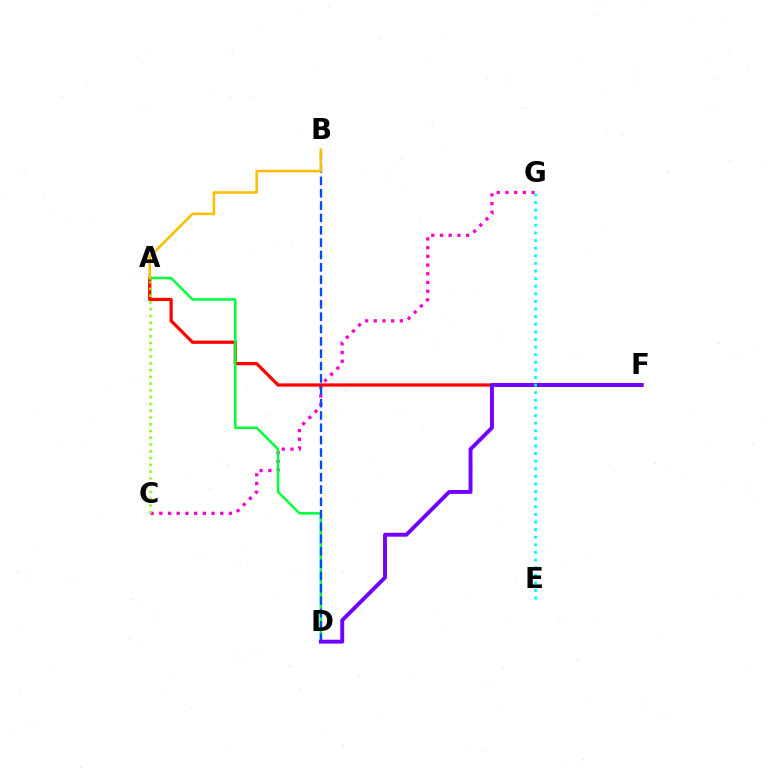{('C', 'G'): [{'color': '#ff00cf', 'line_style': 'dotted', 'thickness': 2.36}], ('A', 'F'): [{'color': '#ff0000', 'line_style': 'solid', 'thickness': 2.33}], ('A', 'D'): [{'color': '#00ff39', 'line_style': 'solid', 'thickness': 1.8}], ('B', 'D'): [{'color': '#004bff', 'line_style': 'dashed', 'thickness': 1.68}], ('A', 'C'): [{'color': '#84ff00', 'line_style': 'dotted', 'thickness': 1.84}], ('D', 'F'): [{'color': '#7200ff', 'line_style': 'solid', 'thickness': 2.81}], ('A', 'B'): [{'color': '#ffbd00', 'line_style': 'solid', 'thickness': 1.84}], ('E', 'G'): [{'color': '#00fff6', 'line_style': 'dotted', 'thickness': 2.07}]}